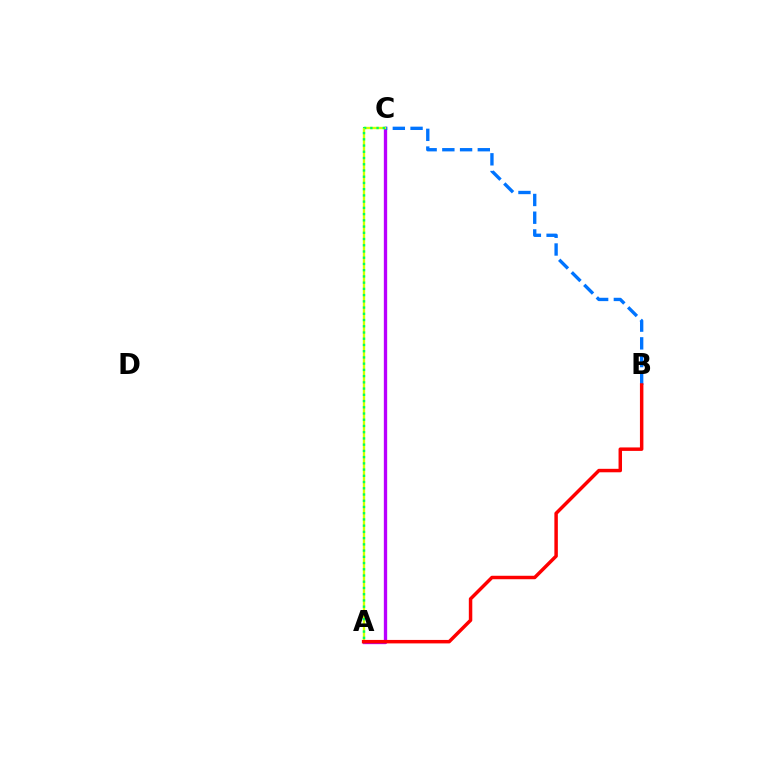{('A', 'C'): [{'color': '#b900ff', 'line_style': 'solid', 'thickness': 2.4}, {'color': '#d1ff00', 'line_style': 'solid', 'thickness': 1.7}, {'color': '#00ff5c', 'line_style': 'dotted', 'thickness': 1.69}], ('B', 'C'): [{'color': '#0074ff', 'line_style': 'dashed', 'thickness': 2.41}], ('A', 'B'): [{'color': '#ff0000', 'line_style': 'solid', 'thickness': 2.5}]}